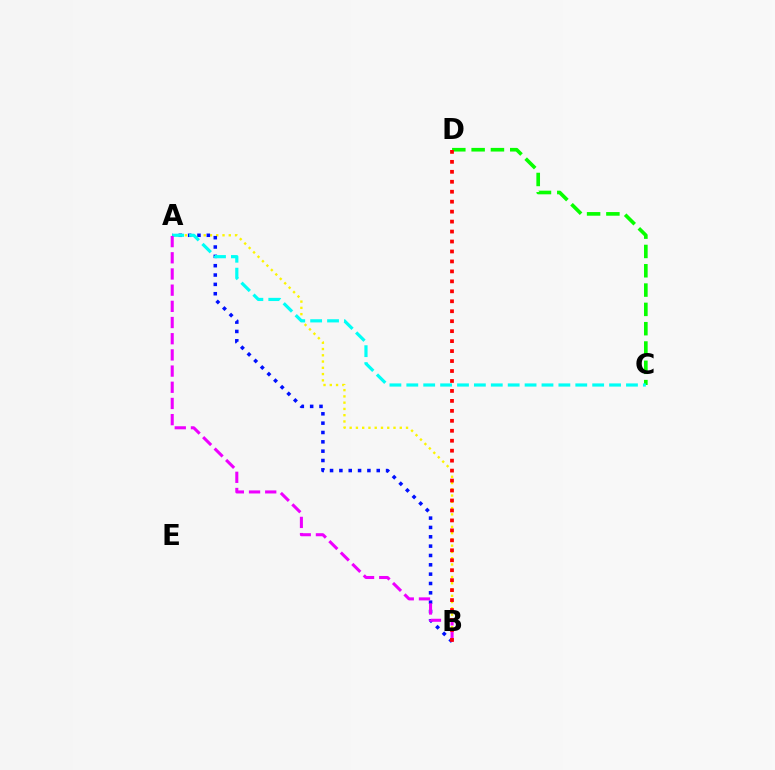{('C', 'D'): [{'color': '#08ff00', 'line_style': 'dashed', 'thickness': 2.62}], ('A', 'B'): [{'color': '#fcf500', 'line_style': 'dotted', 'thickness': 1.7}, {'color': '#0010ff', 'line_style': 'dotted', 'thickness': 2.54}, {'color': '#ee00ff', 'line_style': 'dashed', 'thickness': 2.2}], ('A', 'C'): [{'color': '#00fff6', 'line_style': 'dashed', 'thickness': 2.3}], ('B', 'D'): [{'color': '#ff0000', 'line_style': 'dotted', 'thickness': 2.71}]}